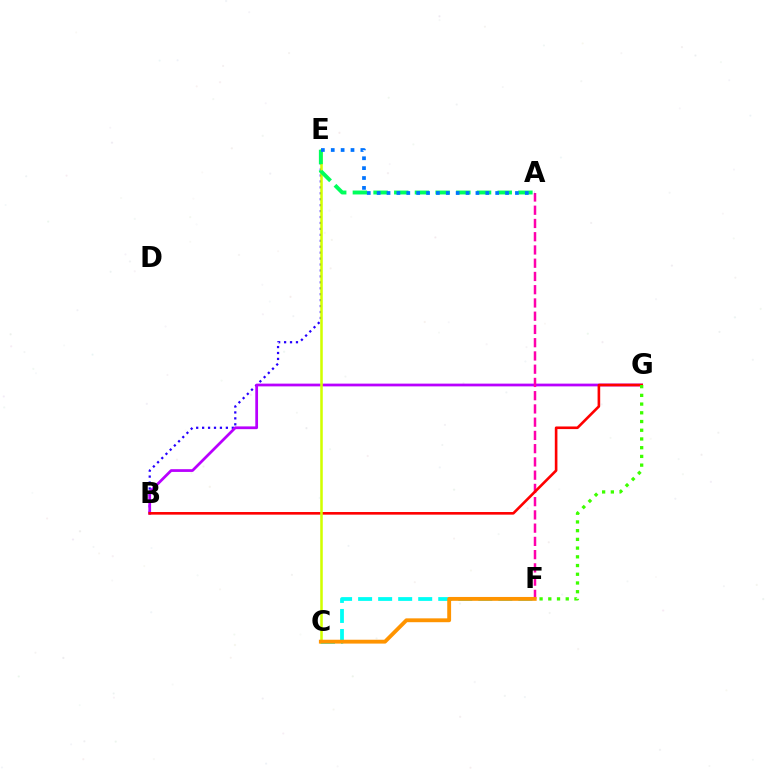{('B', 'E'): [{'color': '#2500ff', 'line_style': 'dotted', 'thickness': 1.61}], ('B', 'G'): [{'color': '#b900ff', 'line_style': 'solid', 'thickness': 1.98}, {'color': '#ff0000', 'line_style': 'solid', 'thickness': 1.89}], ('A', 'F'): [{'color': '#ff00ac', 'line_style': 'dashed', 'thickness': 1.8}], ('C', 'E'): [{'color': '#d1ff00', 'line_style': 'solid', 'thickness': 1.83}], ('C', 'F'): [{'color': '#00fff6', 'line_style': 'dashed', 'thickness': 2.72}, {'color': '#ff9400', 'line_style': 'solid', 'thickness': 2.77}], ('F', 'G'): [{'color': '#3dff00', 'line_style': 'dotted', 'thickness': 2.37}], ('A', 'E'): [{'color': '#00ff5c', 'line_style': 'dashed', 'thickness': 2.81}, {'color': '#0074ff', 'line_style': 'dotted', 'thickness': 2.68}]}